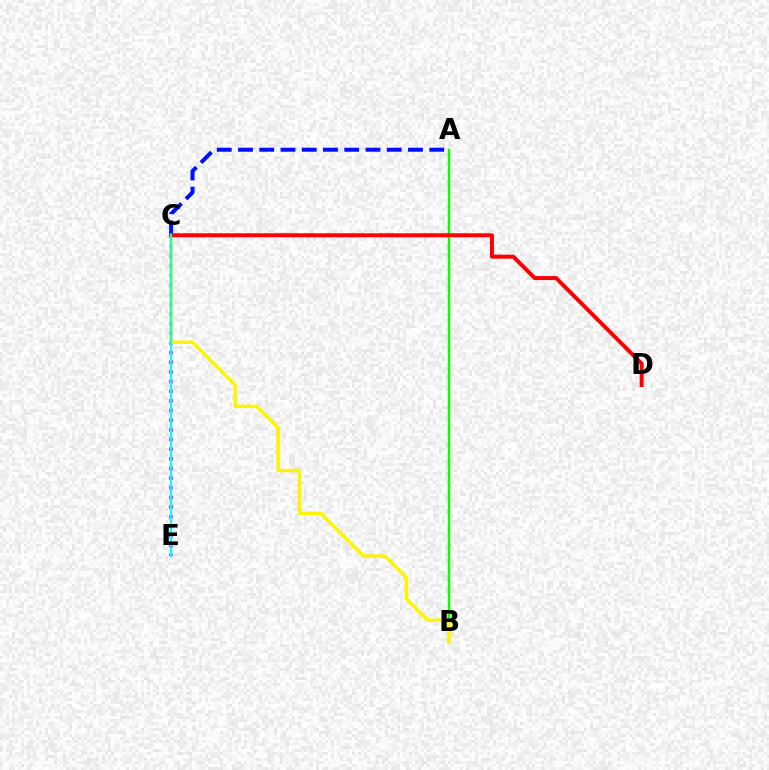{('A', 'B'): [{'color': '#08ff00', 'line_style': 'solid', 'thickness': 1.78}], ('C', 'E'): [{'color': '#ee00ff', 'line_style': 'dotted', 'thickness': 2.62}, {'color': '#00fff6', 'line_style': 'solid', 'thickness': 1.6}], ('A', 'C'): [{'color': '#0010ff', 'line_style': 'dashed', 'thickness': 2.89}], ('B', 'C'): [{'color': '#fcf500', 'line_style': 'solid', 'thickness': 2.5}], ('C', 'D'): [{'color': '#ff0000', 'line_style': 'solid', 'thickness': 2.87}]}